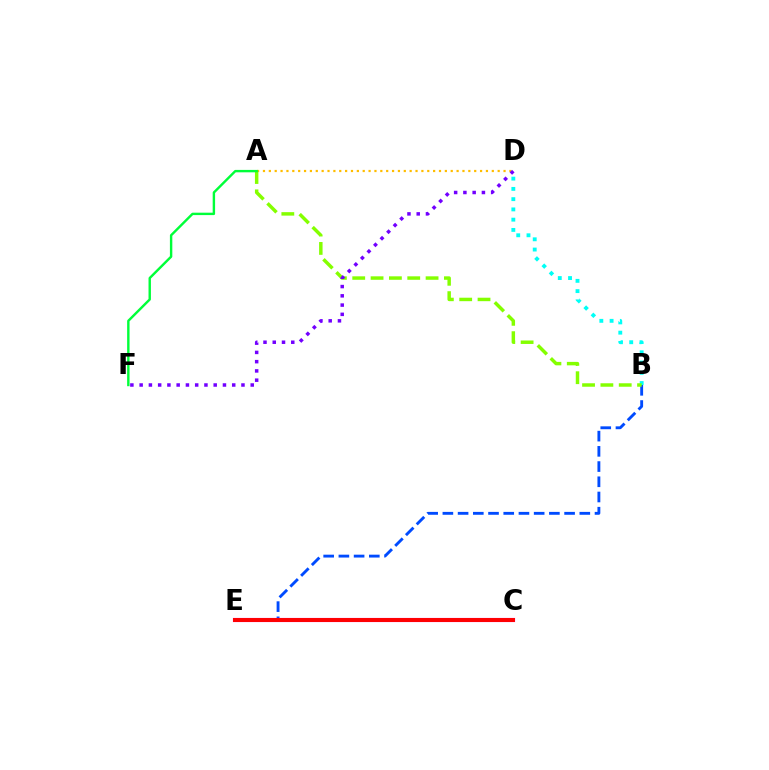{('B', 'E'): [{'color': '#004bff', 'line_style': 'dashed', 'thickness': 2.07}], ('B', 'D'): [{'color': '#00fff6', 'line_style': 'dotted', 'thickness': 2.79}], ('C', 'E'): [{'color': '#ff00cf', 'line_style': 'solid', 'thickness': 2.99}, {'color': '#ff0000', 'line_style': 'solid', 'thickness': 2.85}], ('A', 'D'): [{'color': '#ffbd00', 'line_style': 'dotted', 'thickness': 1.59}], ('A', 'B'): [{'color': '#84ff00', 'line_style': 'dashed', 'thickness': 2.49}], ('D', 'F'): [{'color': '#7200ff', 'line_style': 'dotted', 'thickness': 2.52}], ('A', 'F'): [{'color': '#00ff39', 'line_style': 'solid', 'thickness': 1.73}]}